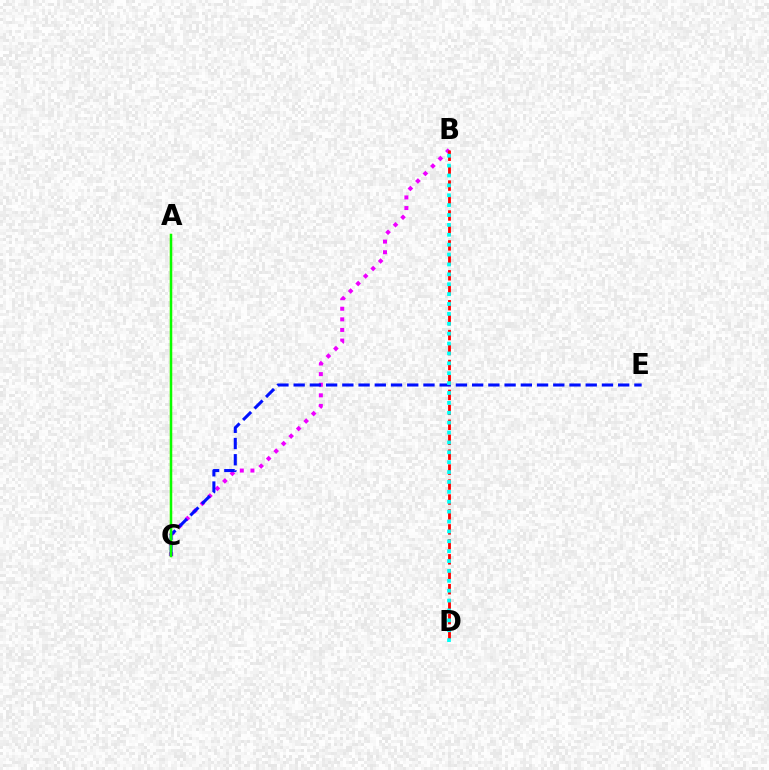{('B', 'C'): [{'color': '#ee00ff', 'line_style': 'dotted', 'thickness': 2.88}], ('C', 'E'): [{'color': '#0010ff', 'line_style': 'dashed', 'thickness': 2.2}], ('A', 'C'): [{'color': '#fcf500', 'line_style': 'solid', 'thickness': 1.6}, {'color': '#08ff00', 'line_style': 'solid', 'thickness': 1.76}], ('B', 'D'): [{'color': '#ff0000', 'line_style': 'dashed', 'thickness': 2.03}, {'color': '#00fff6', 'line_style': 'dotted', 'thickness': 2.69}]}